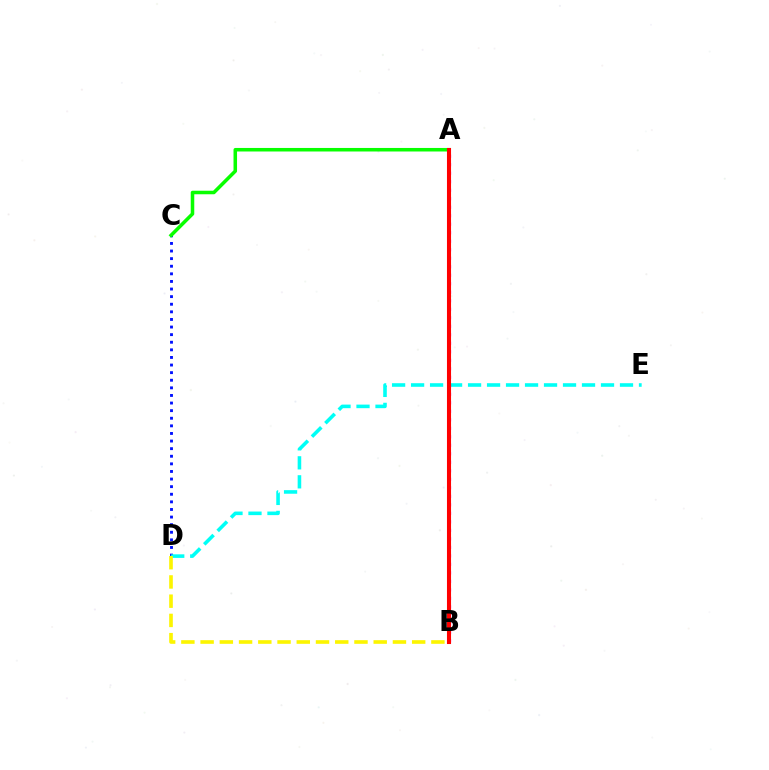{('C', 'D'): [{'color': '#0010ff', 'line_style': 'dotted', 'thickness': 2.07}], ('A', 'C'): [{'color': '#08ff00', 'line_style': 'solid', 'thickness': 2.54}], ('D', 'E'): [{'color': '#00fff6', 'line_style': 'dashed', 'thickness': 2.58}], ('A', 'B'): [{'color': '#ee00ff', 'line_style': 'dotted', 'thickness': 2.31}, {'color': '#ff0000', 'line_style': 'solid', 'thickness': 2.93}], ('B', 'D'): [{'color': '#fcf500', 'line_style': 'dashed', 'thickness': 2.61}]}